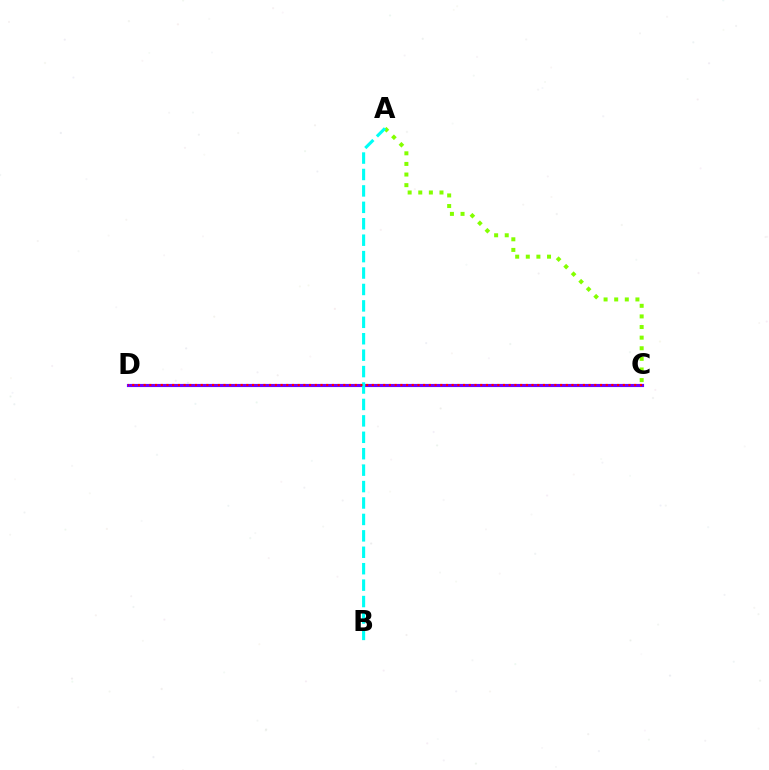{('A', 'C'): [{'color': '#84ff00', 'line_style': 'dotted', 'thickness': 2.88}], ('C', 'D'): [{'color': '#7200ff', 'line_style': 'solid', 'thickness': 2.26}, {'color': '#ff0000', 'line_style': 'dotted', 'thickness': 1.55}], ('A', 'B'): [{'color': '#00fff6', 'line_style': 'dashed', 'thickness': 2.23}]}